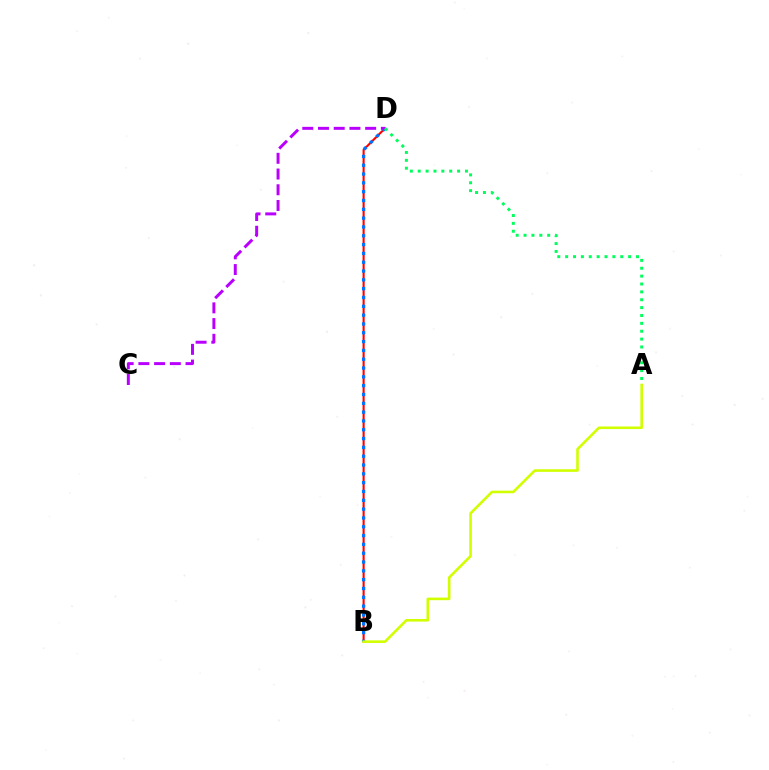{('B', 'D'): [{'color': '#ff0000', 'line_style': 'solid', 'thickness': 1.51}, {'color': '#0074ff', 'line_style': 'dotted', 'thickness': 2.4}], ('C', 'D'): [{'color': '#b900ff', 'line_style': 'dashed', 'thickness': 2.14}], ('A', 'D'): [{'color': '#00ff5c', 'line_style': 'dotted', 'thickness': 2.14}], ('A', 'B'): [{'color': '#d1ff00', 'line_style': 'solid', 'thickness': 1.87}]}